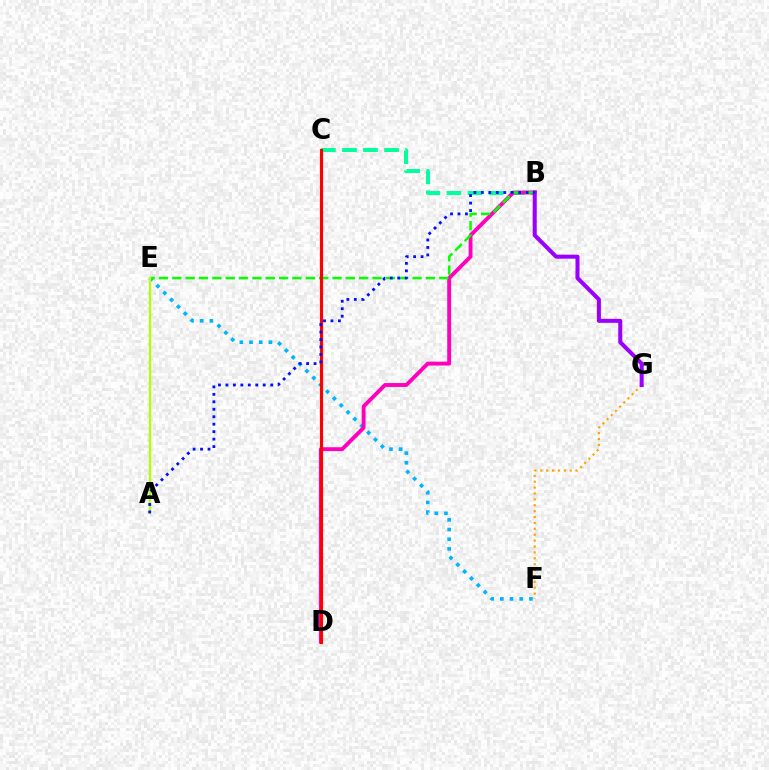{('B', 'C'): [{'color': '#00ff9d', 'line_style': 'dashed', 'thickness': 2.86}], ('E', 'F'): [{'color': '#00b5ff', 'line_style': 'dotted', 'thickness': 2.63}], ('B', 'D'): [{'color': '#ff00bd', 'line_style': 'solid', 'thickness': 2.8}], ('F', 'G'): [{'color': '#ffa500', 'line_style': 'dotted', 'thickness': 1.6}], ('B', 'E'): [{'color': '#08ff00', 'line_style': 'dashed', 'thickness': 1.81}], ('A', 'E'): [{'color': '#b3ff00', 'line_style': 'solid', 'thickness': 1.65}], ('C', 'D'): [{'color': '#ff0000', 'line_style': 'solid', 'thickness': 2.27}], ('B', 'G'): [{'color': '#9b00ff', 'line_style': 'solid', 'thickness': 2.91}], ('A', 'B'): [{'color': '#0010ff', 'line_style': 'dotted', 'thickness': 2.03}]}